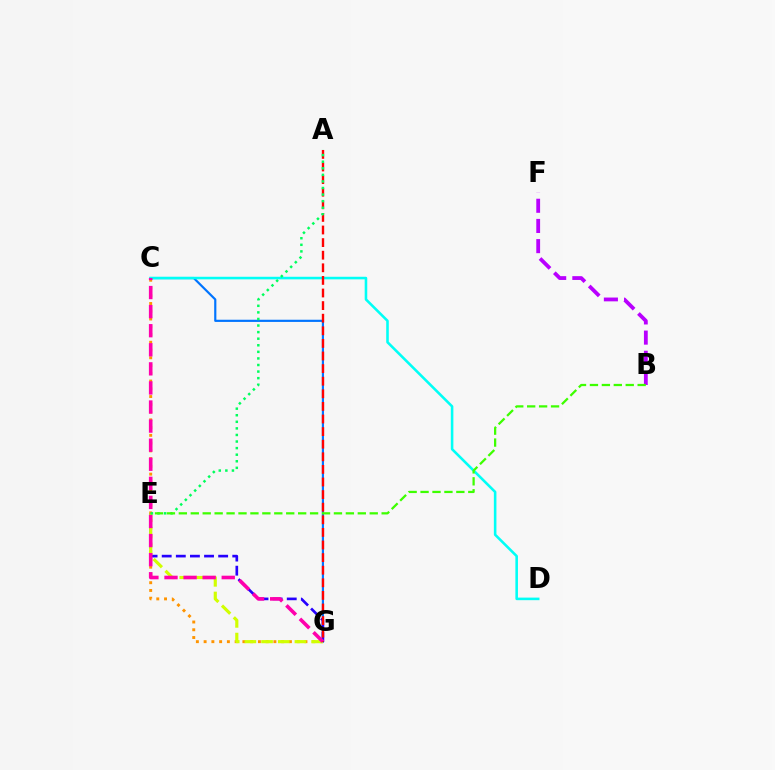{('C', 'G'): [{'color': '#0074ff', 'line_style': 'solid', 'thickness': 1.57}, {'color': '#ff9400', 'line_style': 'dotted', 'thickness': 2.11}, {'color': '#ff00ac', 'line_style': 'dashed', 'thickness': 2.59}], ('E', 'G'): [{'color': '#2500ff', 'line_style': 'dashed', 'thickness': 1.92}, {'color': '#d1ff00', 'line_style': 'dashed', 'thickness': 2.27}], ('C', 'D'): [{'color': '#00fff6', 'line_style': 'solid', 'thickness': 1.85}], ('B', 'F'): [{'color': '#b900ff', 'line_style': 'dashed', 'thickness': 2.74}], ('A', 'G'): [{'color': '#ff0000', 'line_style': 'dashed', 'thickness': 1.71}], ('A', 'E'): [{'color': '#00ff5c', 'line_style': 'dotted', 'thickness': 1.79}], ('B', 'E'): [{'color': '#3dff00', 'line_style': 'dashed', 'thickness': 1.62}]}